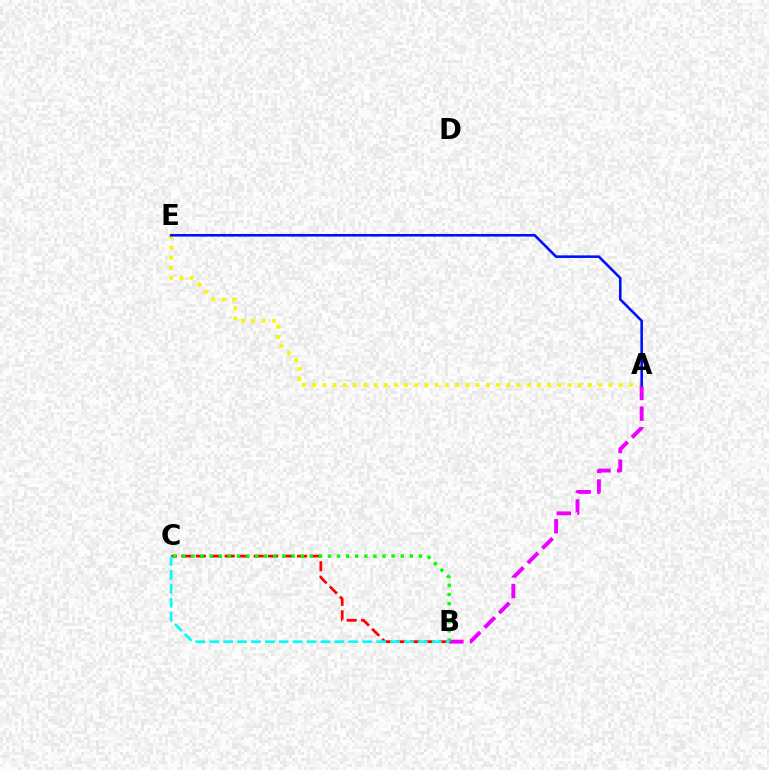{('A', 'E'): [{'color': '#fcf500', 'line_style': 'dotted', 'thickness': 2.78}, {'color': '#0010ff', 'line_style': 'solid', 'thickness': 1.87}], ('B', 'C'): [{'color': '#ff0000', 'line_style': 'dashed', 'thickness': 1.97}, {'color': '#08ff00', 'line_style': 'dotted', 'thickness': 2.47}, {'color': '#00fff6', 'line_style': 'dashed', 'thickness': 1.89}], ('A', 'B'): [{'color': '#ee00ff', 'line_style': 'dashed', 'thickness': 2.8}]}